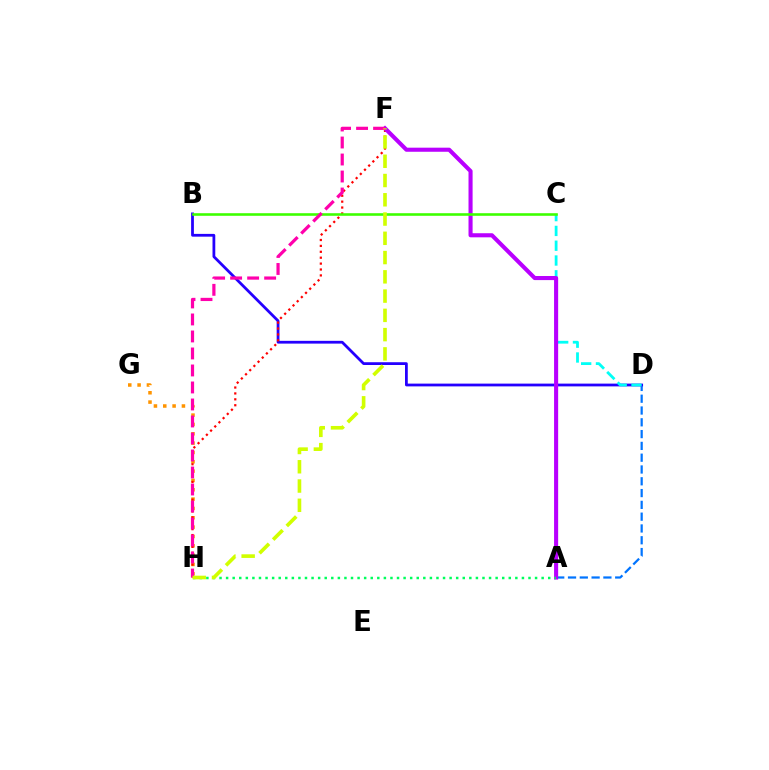{('A', 'D'): [{'color': '#0074ff', 'line_style': 'dashed', 'thickness': 1.6}], ('B', 'D'): [{'color': '#2500ff', 'line_style': 'solid', 'thickness': 2.0}], ('G', 'H'): [{'color': '#ff9400', 'line_style': 'dotted', 'thickness': 2.54}], ('C', 'D'): [{'color': '#00fff6', 'line_style': 'dashed', 'thickness': 2.01}], ('F', 'H'): [{'color': '#ff0000', 'line_style': 'dotted', 'thickness': 1.6}, {'color': '#ff00ac', 'line_style': 'dashed', 'thickness': 2.31}, {'color': '#d1ff00', 'line_style': 'dashed', 'thickness': 2.62}], ('A', 'F'): [{'color': '#b900ff', 'line_style': 'solid', 'thickness': 2.94}], ('B', 'C'): [{'color': '#3dff00', 'line_style': 'solid', 'thickness': 1.87}], ('A', 'H'): [{'color': '#00ff5c', 'line_style': 'dotted', 'thickness': 1.79}]}